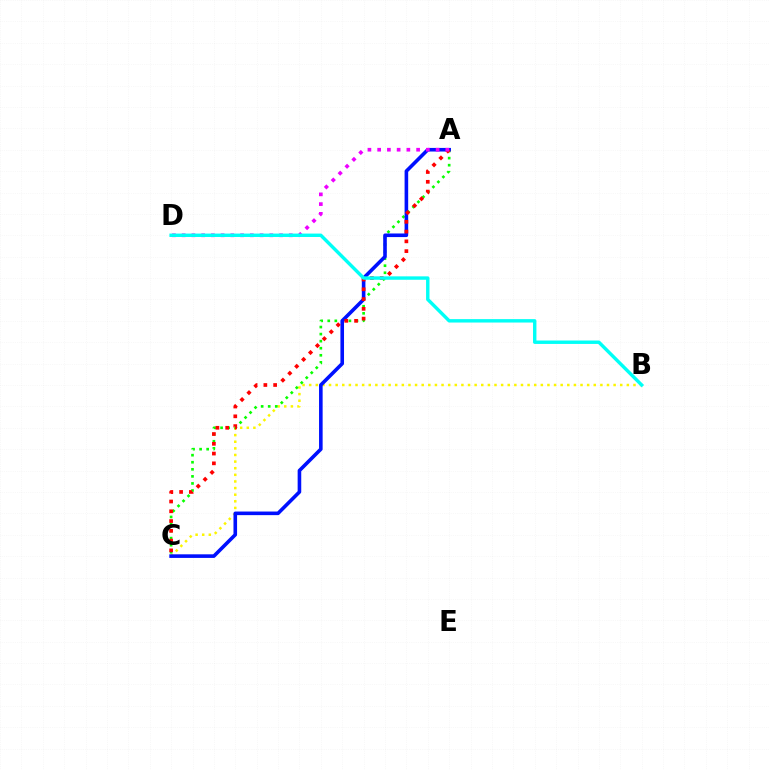{('B', 'C'): [{'color': '#fcf500', 'line_style': 'dotted', 'thickness': 1.8}], ('A', 'C'): [{'color': '#08ff00', 'line_style': 'dotted', 'thickness': 1.92}, {'color': '#0010ff', 'line_style': 'solid', 'thickness': 2.59}, {'color': '#ff0000', 'line_style': 'dotted', 'thickness': 2.66}], ('A', 'D'): [{'color': '#ee00ff', 'line_style': 'dotted', 'thickness': 2.65}], ('B', 'D'): [{'color': '#00fff6', 'line_style': 'solid', 'thickness': 2.46}]}